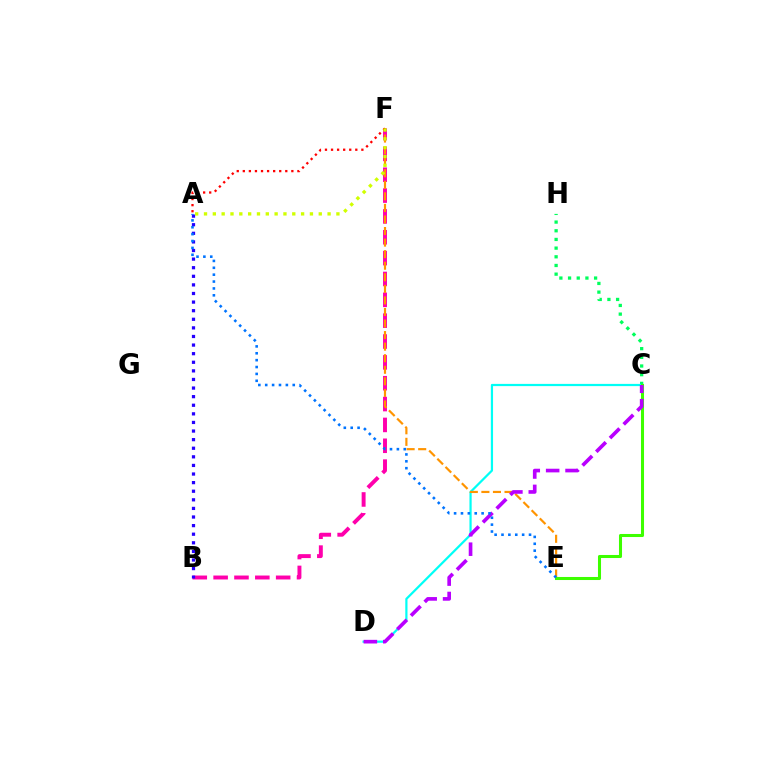{('C', 'H'): [{'color': '#00ff5c', 'line_style': 'dotted', 'thickness': 2.36}], ('B', 'F'): [{'color': '#ff00ac', 'line_style': 'dashed', 'thickness': 2.83}], ('C', 'D'): [{'color': '#00fff6', 'line_style': 'solid', 'thickness': 1.6}, {'color': '#b900ff', 'line_style': 'dashed', 'thickness': 2.63}], ('E', 'F'): [{'color': '#ff9400', 'line_style': 'dashed', 'thickness': 1.57}], ('C', 'E'): [{'color': '#3dff00', 'line_style': 'solid', 'thickness': 2.2}], ('A', 'B'): [{'color': '#2500ff', 'line_style': 'dotted', 'thickness': 2.34}], ('A', 'E'): [{'color': '#0074ff', 'line_style': 'dotted', 'thickness': 1.87}], ('A', 'F'): [{'color': '#ff0000', 'line_style': 'dotted', 'thickness': 1.65}, {'color': '#d1ff00', 'line_style': 'dotted', 'thickness': 2.4}]}